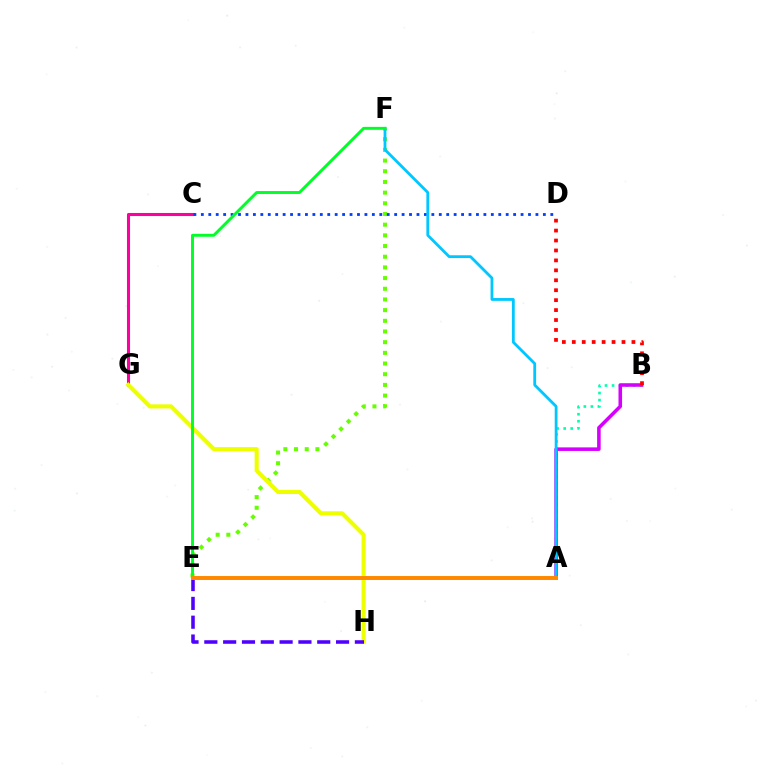{('C', 'G'): [{'color': '#ff00a0', 'line_style': 'solid', 'thickness': 2.2}], ('A', 'B'): [{'color': '#00ffaf', 'line_style': 'dotted', 'thickness': 1.91}, {'color': '#d600ff', 'line_style': 'solid', 'thickness': 2.57}], ('E', 'F'): [{'color': '#66ff00', 'line_style': 'dotted', 'thickness': 2.9}, {'color': '#00ff27', 'line_style': 'solid', 'thickness': 2.11}], ('G', 'H'): [{'color': '#eeff00', 'line_style': 'solid', 'thickness': 2.96}], ('E', 'H'): [{'color': '#4f00ff', 'line_style': 'dashed', 'thickness': 2.56}], ('C', 'D'): [{'color': '#003fff', 'line_style': 'dotted', 'thickness': 2.02}], ('A', 'F'): [{'color': '#00c7ff', 'line_style': 'solid', 'thickness': 2.02}], ('B', 'D'): [{'color': '#ff0000', 'line_style': 'dotted', 'thickness': 2.7}], ('A', 'E'): [{'color': '#ff8800', 'line_style': 'solid', 'thickness': 2.85}]}